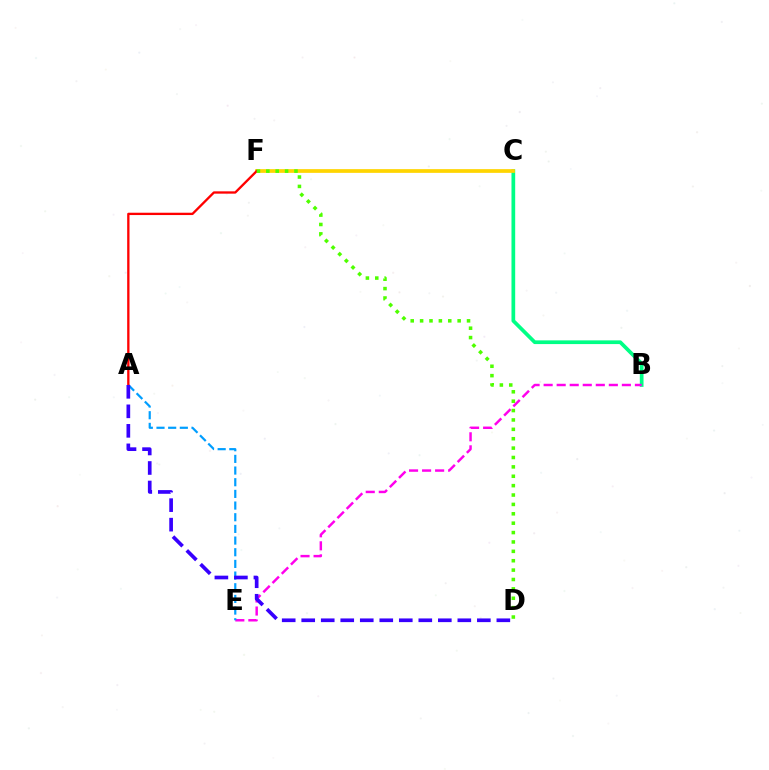{('B', 'C'): [{'color': '#00ff86', 'line_style': 'solid', 'thickness': 2.67}], ('C', 'F'): [{'color': '#ffd500', 'line_style': 'solid', 'thickness': 2.68}], ('B', 'E'): [{'color': '#ff00ed', 'line_style': 'dashed', 'thickness': 1.77}], ('A', 'E'): [{'color': '#009eff', 'line_style': 'dashed', 'thickness': 1.59}], ('A', 'F'): [{'color': '#ff0000', 'line_style': 'solid', 'thickness': 1.67}], ('A', 'D'): [{'color': '#3700ff', 'line_style': 'dashed', 'thickness': 2.65}], ('D', 'F'): [{'color': '#4fff00', 'line_style': 'dotted', 'thickness': 2.55}]}